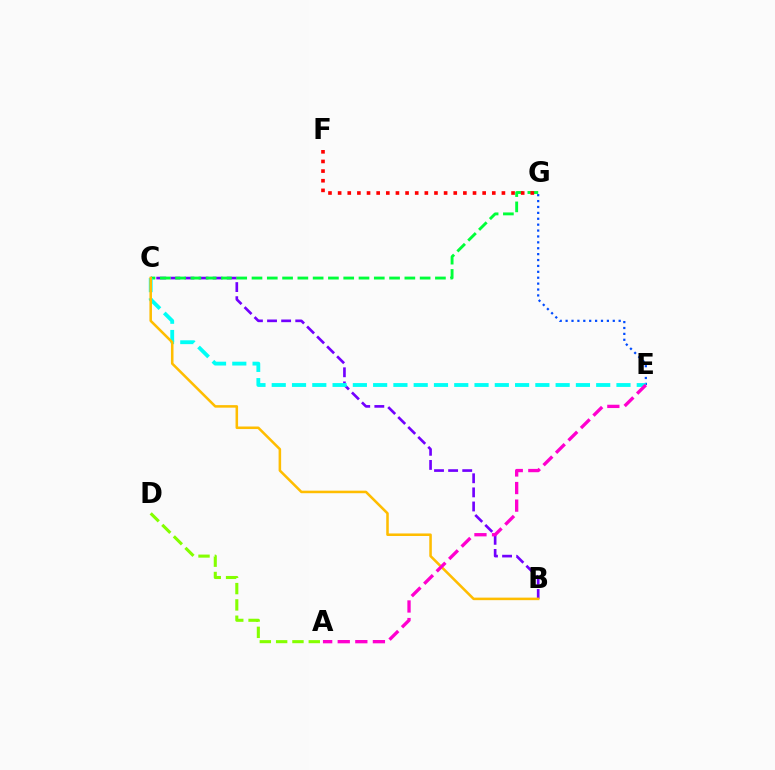{('B', 'C'): [{'color': '#7200ff', 'line_style': 'dashed', 'thickness': 1.92}, {'color': '#ffbd00', 'line_style': 'solid', 'thickness': 1.83}], ('E', 'G'): [{'color': '#004bff', 'line_style': 'dotted', 'thickness': 1.6}], ('A', 'D'): [{'color': '#84ff00', 'line_style': 'dashed', 'thickness': 2.22}], ('C', 'G'): [{'color': '#00ff39', 'line_style': 'dashed', 'thickness': 2.08}], ('C', 'E'): [{'color': '#00fff6', 'line_style': 'dashed', 'thickness': 2.75}], ('F', 'G'): [{'color': '#ff0000', 'line_style': 'dotted', 'thickness': 2.62}], ('A', 'E'): [{'color': '#ff00cf', 'line_style': 'dashed', 'thickness': 2.39}]}